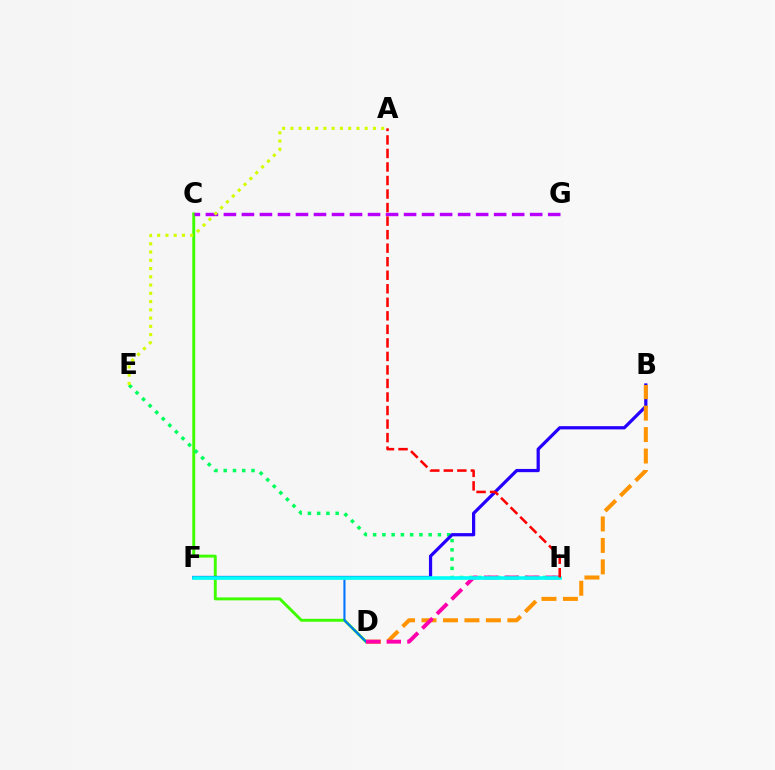{('C', 'D'): [{'color': '#3dff00', 'line_style': 'solid', 'thickness': 2.1}], ('E', 'H'): [{'color': '#00ff5c', 'line_style': 'dotted', 'thickness': 2.51}], ('D', 'F'): [{'color': '#0074ff', 'line_style': 'solid', 'thickness': 1.51}], ('C', 'G'): [{'color': '#b900ff', 'line_style': 'dashed', 'thickness': 2.45}], ('B', 'F'): [{'color': '#2500ff', 'line_style': 'solid', 'thickness': 2.32}], ('B', 'D'): [{'color': '#ff9400', 'line_style': 'dashed', 'thickness': 2.92}], ('D', 'H'): [{'color': '#ff00ac', 'line_style': 'dashed', 'thickness': 2.8}], ('F', 'H'): [{'color': '#00fff6', 'line_style': 'solid', 'thickness': 2.61}], ('A', 'H'): [{'color': '#ff0000', 'line_style': 'dashed', 'thickness': 1.84}], ('A', 'E'): [{'color': '#d1ff00', 'line_style': 'dotted', 'thickness': 2.24}]}